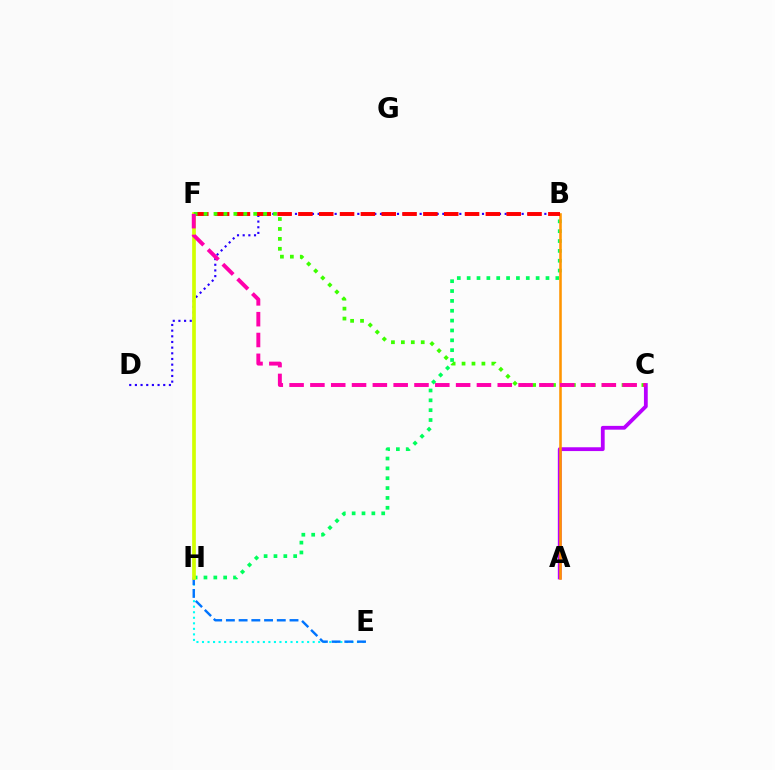{('E', 'H'): [{'color': '#00fff6', 'line_style': 'dotted', 'thickness': 1.5}, {'color': '#0074ff', 'line_style': 'dashed', 'thickness': 1.73}], ('B', 'D'): [{'color': '#2500ff', 'line_style': 'dotted', 'thickness': 1.54}], ('A', 'C'): [{'color': '#b900ff', 'line_style': 'solid', 'thickness': 2.74}], ('B', 'H'): [{'color': '#00ff5c', 'line_style': 'dotted', 'thickness': 2.68}], ('F', 'H'): [{'color': '#d1ff00', 'line_style': 'solid', 'thickness': 2.66}], ('A', 'B'): [{'color': '#ff9400', 'line_style': 'solid', 'thickness': 1.85}], ('B', 'F'): [{'color': '#ff0000', 'line_style': 'dashed', 'thickness': 2.83}], ('C', 'F'): [{'color': '#3dff00', 'line_style': 'dotted', 'thickness': 2.7}, {'color': '#ff00ac', 'line_style': 'dashed', 'thickness': 2.83}]}